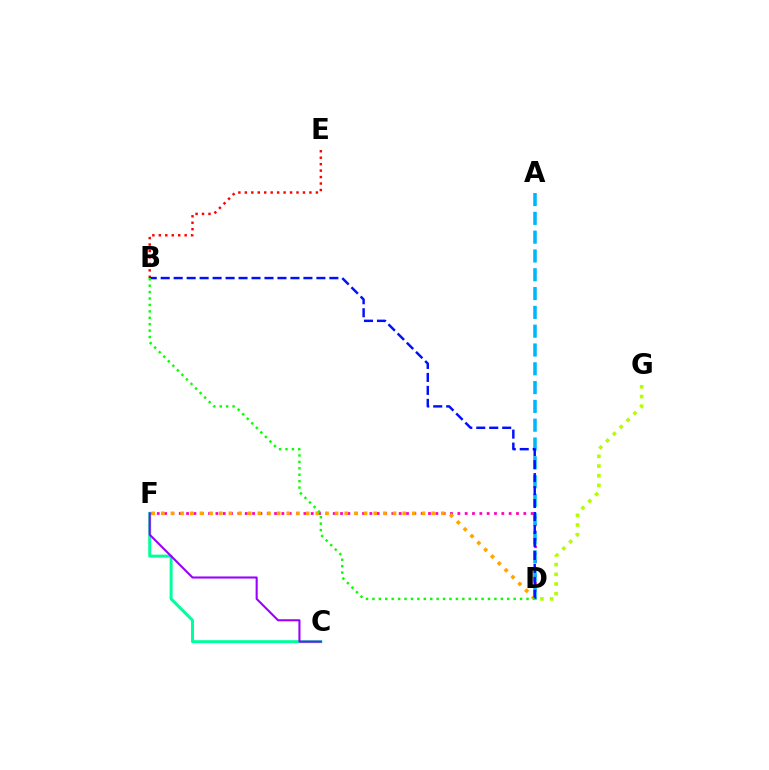{('D', 'F'): [{'color': '#ff00bd', 'line_style': 'dotted', 'thickness': 1.99}, {'color': '#ffa500', 'line_style': 'dotted', 'thickness': 2.62}], ('A', 'D'): [{'color': '#00b5ff', 'line_style': 'dashed', 'thickness': 2.55}], ('B', 'E'): [{'color': '#ff0000', 'line_style': 'dotted', 'thickness': 1.75}], ('C', 'F'): [{'color': '#00ff9d', 'line_style': 'solid', 'thickness': 2.15}, {'color': '#9b00ff', 'line_style': 'solid', 'thickness': 1.5}], ('B', 'D'): [{'color': '#0010ff', 'line_style': 'dashed', 'thickness': 1.76}, {'color': '#08ff00', 'line_style': 'dotted', 'thickness': 1.74}], ('D', 'G'): [{'color': '#b3ff00', 'line_style': 'dotted', 'thickness': 2.63}]}